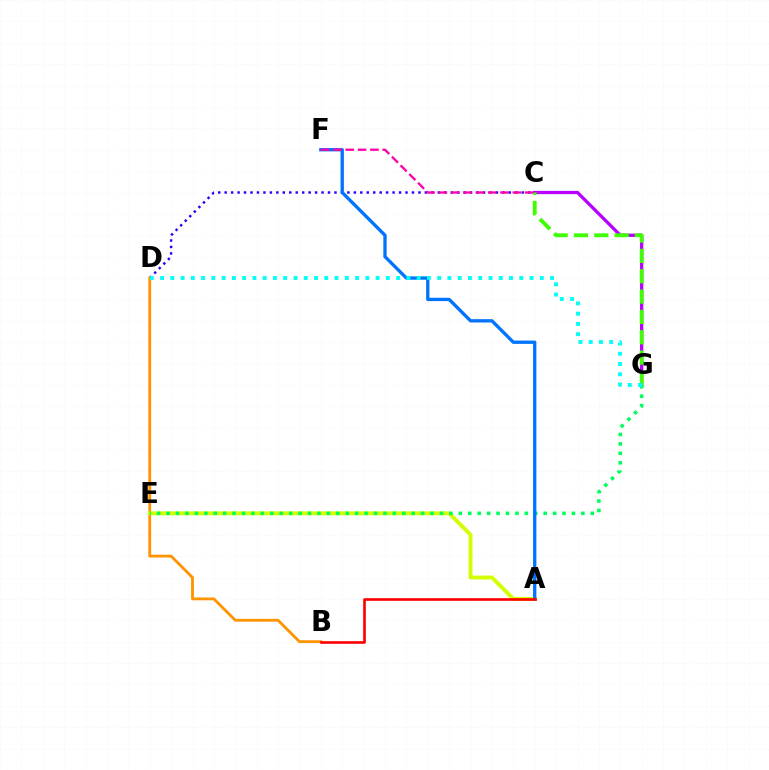{('C', 'D'): [{'color': '#2500ff', 'line_style': 'dotted', 'thickness': 1.75}], ('B', 'D'): [{'color': '#ff9400', 'line_style': 'solid', 'thickness': 2.04}], ('C', 'G'): [{'color': '#b900ff', 'line_style': 'solid', 'thickness': 2.37}, {'color': '#3dff00', 'line_style': 'dashed', 'thickness': 2.76}], ('A', 'E'): [{'color': '#d1ff00', 'line_style': 'solid', 'thickness': 2.78}], ('E', 'G'): [{'color': '#00ff5c', 'line_style': 'dotted', 'thickness': 2.56}], ('A', 'F'): [{'color': '#0074ff', 'line_style': 'solid', 'thickness': 2.4}], ('D', 'G'): [{'color': '#00fff6', 'line_style': 'dotted', 'thickness': 2.79}], ('A', 'B'): [{'color': '#ff0000', 'line_style': 'solid', 'thickness': 1.91}], ('C', 'F'): [{'color': '#ff00ac', 'line_style': 'dashed', 'thickness': 1.67}]}